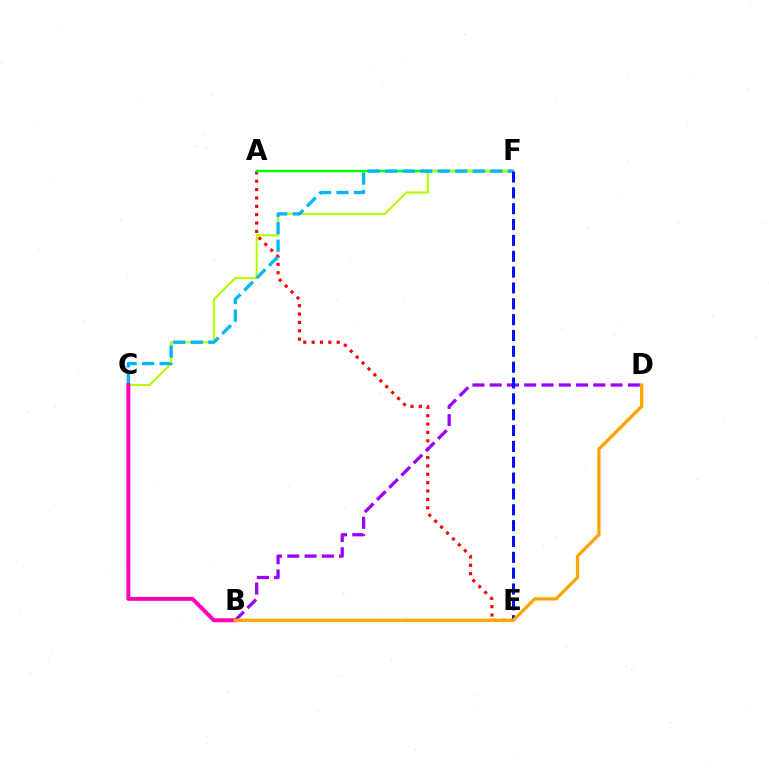{('A', 'E'): [{'color': '#ff0000', 'line_style': 'dotted', 'thickness': 2.27}], ('B', 'E'): [{'color': '#00ff9d', 'line_style': 'dotted', 'thickness': 1.93}], ('A', 'F'): [{'color': '#08ff00', 'line_style': 'solid', 'thickness': 1.78}], ('C', 'F'): [{'color': '#b3ff00', 'line_style': 'solid', 'thickness': 1.52}, {'color': '#00b5ff', 'line_style': 'dashed', 'thickness': 2.38}], ('B', 'C'): [{'color': '#ff00bd', 'line_style': 'solid', 'thickness': 2.84}], ('B', 'D'): [{'color': '#9b00ff', 'line_style': 'dashed', 'thickness': 2.35}, {'color': '#ffa500', 'line_style': 'solid', 'thickness': 2.35}], ('E', 'F'): [{'color': '#0010ff', 'line_style': 'dashed', 'thickness': 2.15}]}